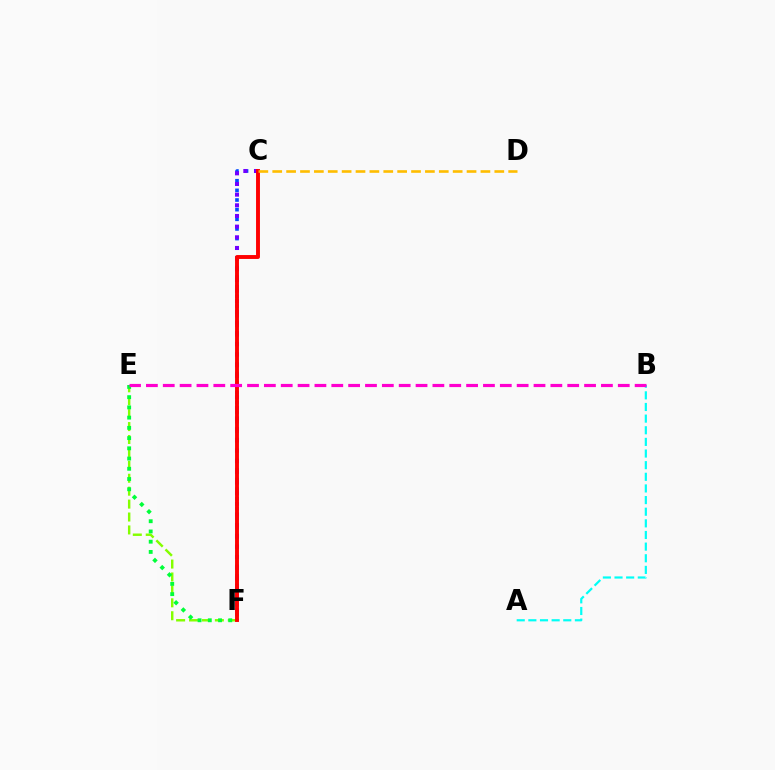{('E', 'F'): [{'color': '#84ff00', 'line_style': 'dashed', 'thickness': 1.76}, {'color': '#00ff39', 'line_style': 'dotted', 'thickness': 2.78}], ('C', 'F'): [{'color': '#004bff', 'line_style': 'dotted', 'thickness': 2.62}, {'color': '#7200ff', 'line_style': 'dotted', 'thickness': 2.9}, {'color': '#ff0000', 'line_style': 'solid', 'thickness': 2.81}], ('C', 'D'): [{'color': '#ffbd00', 'line_style': 'dashed', 'thickness': 1.89}], ('A', 'B'): [{'color': '#00fff6', 'line_style': 'dashed', 'thickness': 1.58}], ('B', 'E'): [{'color': '#ff00cf', 'line_style': 'dashed', 'thickness': 2.29}]}